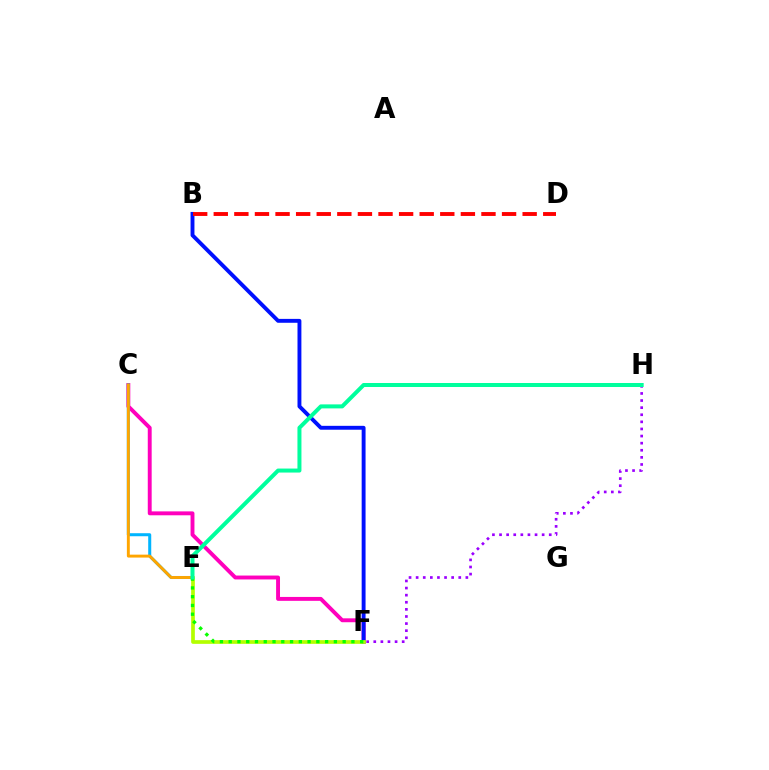{('C', 'F'): [{'color': '#ff00bd', 'line_style': 'solid', 'thickness': 2.81}], ('B', 'F'): [{'color': '#0010ff', 'line_style': 'solid', 'thickness': 2.8}], ('C', 'E'): [{'color': '#00b5ff', 'line_style': 'solid', 'thickness': 2.18}, {'color': '#ffa500', 'line_style': 'solid', 'thickness': 2.11}], ('B', 'D'): [{'color': '#ff0000', 'line_style': 'dashed', 'thickness': 2.8}], ('F', 'H'): [{'color': '#9b00ff', 'line_style': 'dotted', 'thickness': 1.93}], ('E', 'F'): [{'color': '#b3ff00', 'line_style': 'solid', 'thickness': 2.67}, {'color': '#08ff00', 'line_style': 'dotted', 'thickness': 2.38}], ('E', 'H'): [{'color': '#00ff9d', 'line_style': 'solid', 'thickness': 2.88}]}